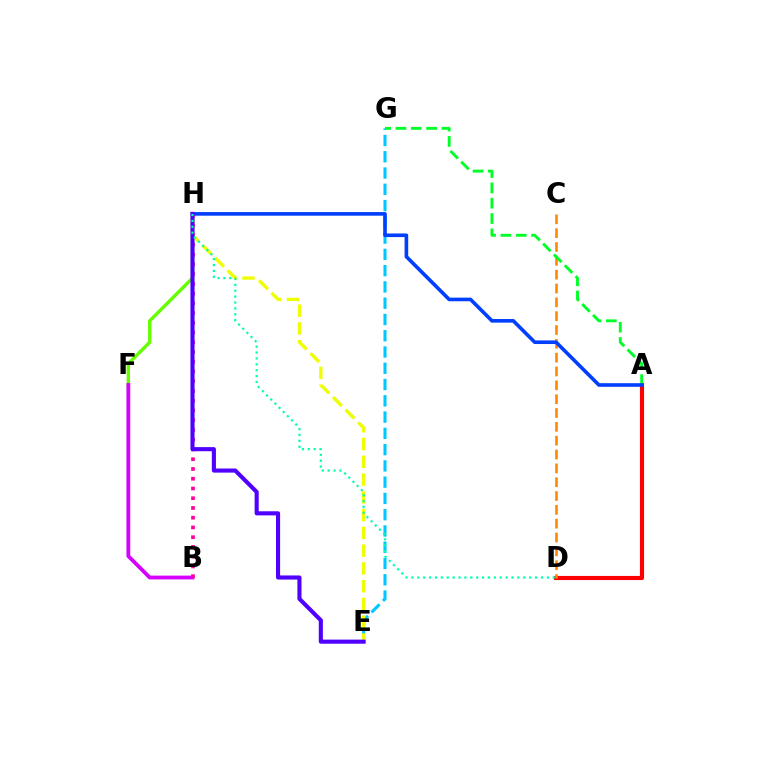{('A', 'D'): [{'color': '#ff0000', 'line_style': 'solid', 'thickness': 2.98}], ('F', 'H'): [{'color': '#66ff00', 'line_style': 'solid', 'thickness': 2.43}], ('B', 'F'): [{'color': '#d600ff', 'line_style': 'solid', 'thickness': 2.74}], ('C', 'D'): [{'color': '#ff8800', 'line_style': 'dashed', 'thickness': 1.88}], ('E', 'G'): [{'color': '#00c7ff', 'line_style': 'dashed', 'thickness': 2.21}], ('B', 'H'): [{'color': '#ff00a0', 'line_style': 'dotted', 'thickness': 2.65}], ('E', 'H'): [{'color': '#eeff00', 'line_style': 'dashed', 'thickness': 2.41}, {'color': '#4f00ff', 'line_style': 'solid', 'thickness': 2.95}], ('A', 'G'): [{'color': '#00ff27', 'line_style': 'dashed', 'thickness': 2.08}], ('A', 'H'): [{'color': '#003fff', 'line_style': 'solid', 'thickness': 2.61}], ('D', 'H'): [{'color': '#00ffaf', 'line_style': 'dotted', 'thickness': 1.6}]}